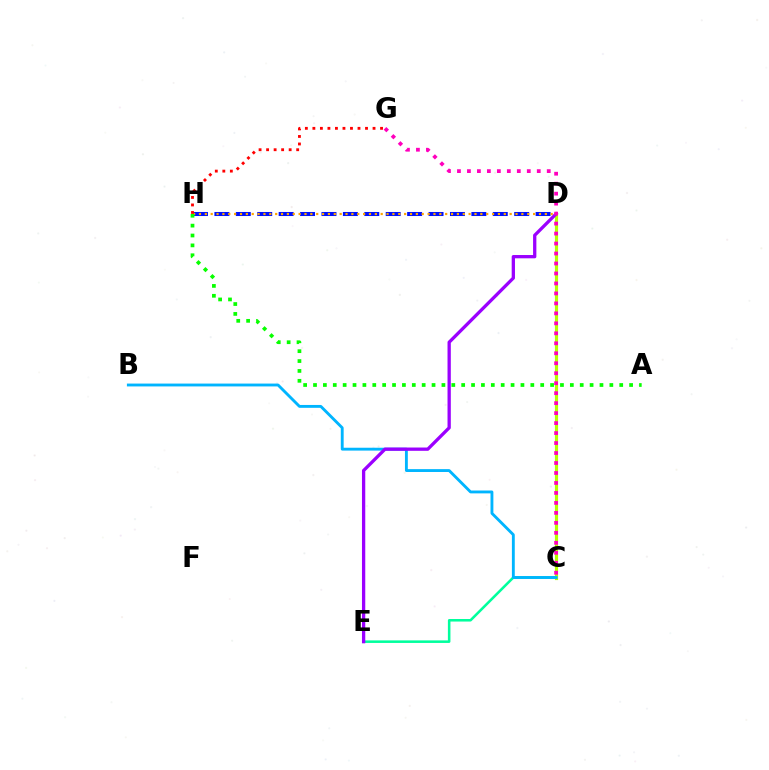{('C', 'E'): [{'color': '#00ff9d', 'line_style': 'solid', 'thickness': 1.84}], ('C', 'D'): [{'color': '#b3ff00', 'line_style': 'solid', 'thickness': 2.28}], ('B', 'C'): [{'color': '#00b5ff', 'line_style': 'solid', 'thickness': 2.06}], ('D', 'H'): [{'color': '#0010ff', 'line_style': 'dashed', 'thickness': 2.91}, {'color': '#ffa500', 'line_style': 'dotted', 'thickness': 1.59}], ('D', 'E'): [{'color': '#9b00ff', 'line_style': 'solid', 'thickness': 2.37}], ('A', 'H'): [{'color': '#08ff00', 'line_style': 'dotted', 'thickness': 2.68}], ('G', 'H'): [{'color': '#ff0000', 'line_style': 'dotted', 'thickness': 2.04}], ('C', 'G'): [{'color': '#ff00bd', 'line_style': 'dotted', 'thickness': 2.71}]}